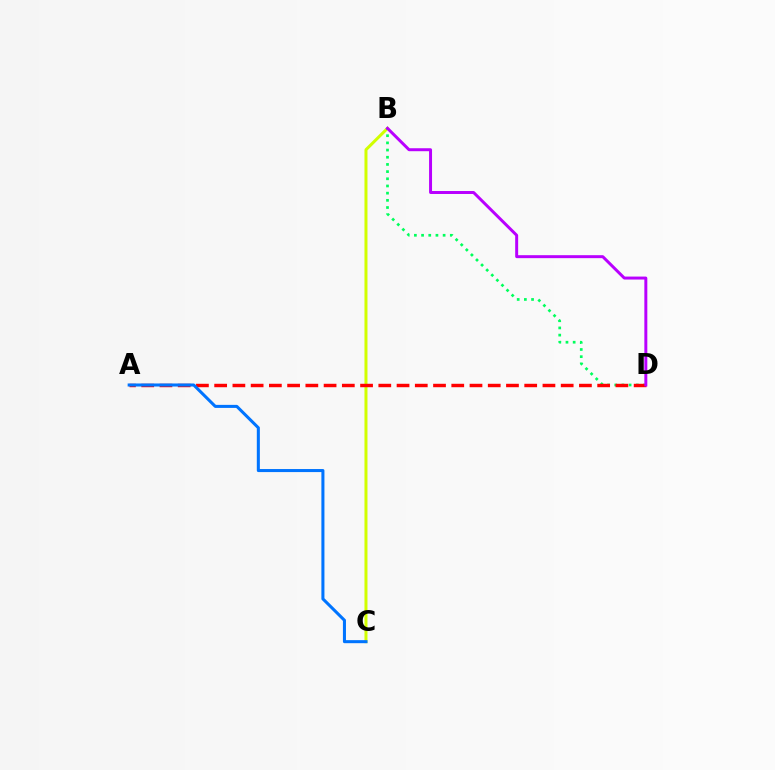{('B', 'C'): [{'color': '#d1ff00', 'line_style': 'solid', 'thickness': 2.16}], ('B', 'D'): [{'color': '#00ff5c', 'line_style': 'dotted', 'thickness': 1.95}, {'color': '#b900ff', 'line_style': 'solid', 'thickness': 2.14}], ('A', 'D'): [{'color': '#ff0000', 'line_style': 'dashed', 'thickness': 2.48}], ('A', 'C'): [{'color': '#0074ff', 'line_style': 'solid', 'thickness': 2.19}]}